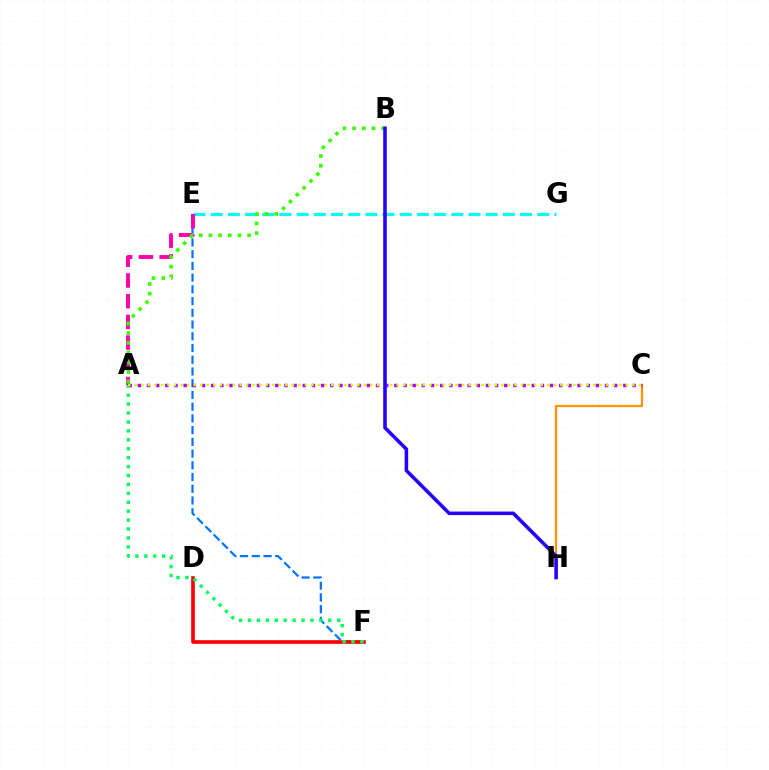{('C', 'H'): [{'color': '#ff9400', 'line_style': 'solid', 'thickness': 1.62}], ('E', 'F'): [{'color': '#0074ff', 'line_style': 'dashed', 'thickness': 1.59}], ('A', 'C'): [{'color': '#b900ff', 'line_style': 'dotted', 'thickness': 2.49}, {'color': '#d1ff00', 'line_style': 'dotted', 'thickness': 1.78}], ('E', 'G'): [{'color': '#00fff6', 'line_style': 'dashed', 'thickness': 2.33}], ('D', 'F'): [{'color': '#ff0000', 'line_style': 'solid', 'thickness': 2.62}], ('A', 'F'): [{'color': '#00ff5c', 'line_style': 'dotted', 'thickness': 2.42}], ('A', 'E'): [{'color': '#ff00ac', 'line_style': 'dashed', 'thickness': 2.81}], ('A', 'B'): [{'color': '#3dff00', 'line_style': 'dotted', 'thickness': 2.63}], ('B', 'H'): [{'color': '#2500ff', 'line_style': 'solid', 'thickness': 2.57}]}